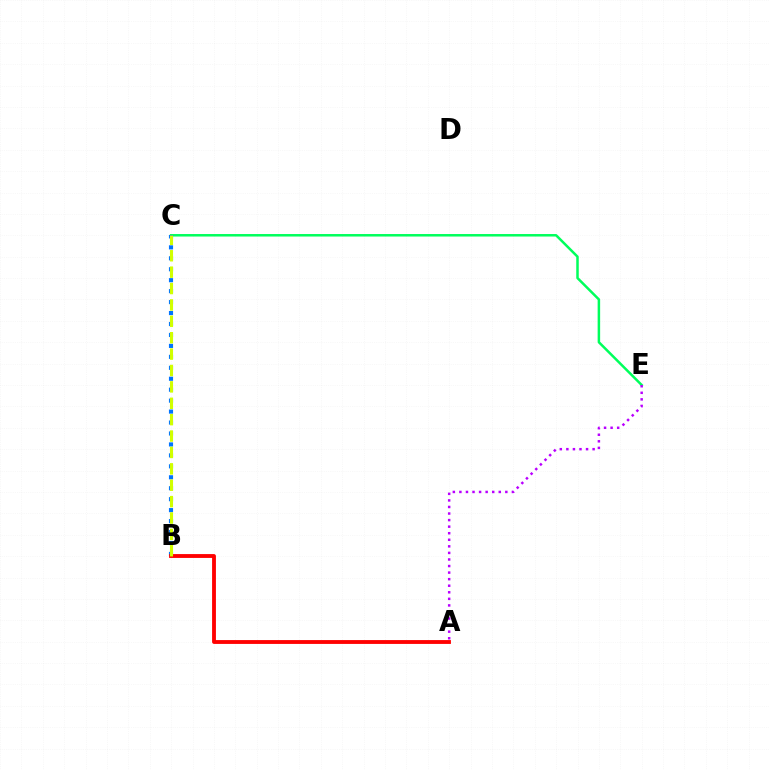{('C', 'E'): [{'color': '#00ff5c', 'line_style': 'solid', 'thickness': 1.8}], ('A', 'E'): [{'color': '#b900ff', 'line_style': 'dotted', 'thickness': 1.78}], ('B', 'C'): [{'color': '#0074ff', 'line_style': 'dotted', 'thickness': 2.97}, {'color': '#d1ff00', 'line_style': 'dashed', 'thickness': 2.23}], ('A', 'B'): [{'color': '#ff0000', 'line_style': 'solid', 'thickness': 2.77}]}